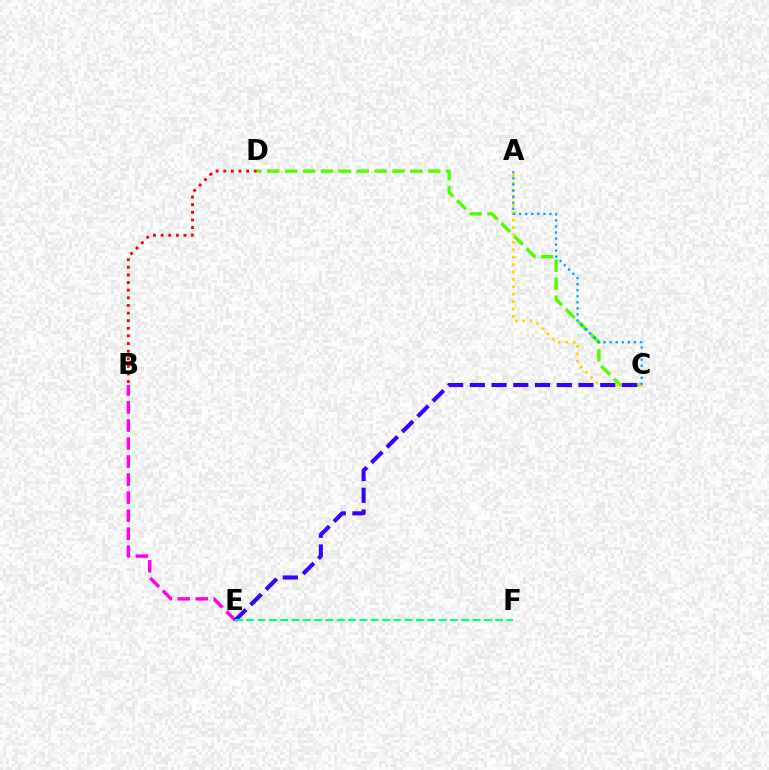{('C', 'D'): [{'color': '#4fff00', 'line_style': 'dashed', 'thickness': 2.43}], ('B', 'E'): [{'color': '#ff00ed', 'line_style': 'dashed', 'thickness': 2.45}], ('A', 'C'): [{'color': '#ffd500', 'line_style': 'dotted', 'thickness': 2.01}, {'color': '#009eff', 'line_style': 'dotted', 'thickness': 1.64}], ('C', 'E'): [{'color': '#3700ff', 'line_style': 'dashed', 'thickness': 2.95}], ('B', 'D'): [{'color': '#ff0000', 'line_style': 'dotted', 'thickness': 2.07}], ('E', 'F'): [{'color': '#00ff86', 'line_style': 'dashed', 'thickness': 1.54}]}